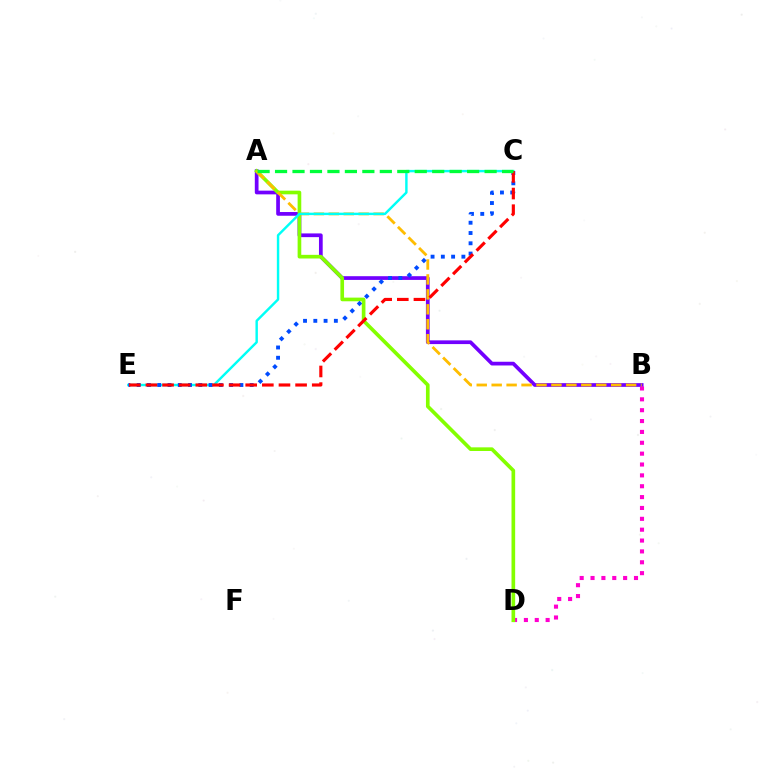{('A', 'B'): [{'color': '#7200ff', 'line_style': 'solid', 'thickness': 2.68}, {'color': '#ffbd00', 'line_style': 'dashed', 'thickness': 2.03}], ('B', 'D'): [{'color': '#ff00cf', 'line_style': 'dotted', 'thickness': 2.95}], ('A', 'D'): [{'color': '#84ff00', 'line_style': 'solid', 'thickness': 2.63}], ('C', 'E'): [{'color': '#00fff6', 'line_style': 'solid', 'thickness': 1.75}, {'color': '#004bff', 'line_style': 'dotted', 'thickness': 2.79}, {'color': '#ff0000', 'line_style': 'dashed', 'thickness': 2.26}], ('A', 'C'): [{'color': '#00ff39', 'line_style': 'dashed', 'thickness': 2.37}]}